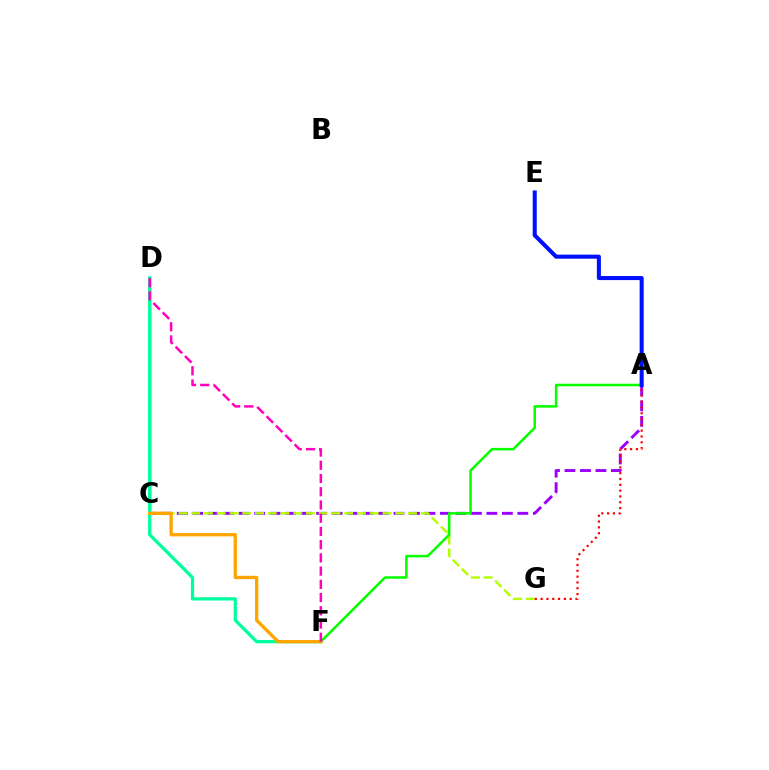{('C', 'D'): [{'color': '#00b5ff', 'line_style': 'solid', 'thickness': 1.79}], ('A', 'C'): [{'color': '#9b00ff', 'line_style': 'dashed', 'thickness': 2.1}], ('D', 'F'): [{'color': '#00ff9d', 'line_style': 'solid', 'thickness': 2.36}, {'color': '#ff00bd', 'line_style': 'dashed', 'thickness': 1.8}], ('C', 'G'): [{'color': '#b3ff00', 'line_style': 'dashed', 'thickness': 1.73}], ('A', 'F'): [{'color': '#08ff00', 'line_style': 'solid', 'thickness': 1.83}], ('A', 'G'): [{'color': '#ff0000', 'line_style': 'dotted', 'thickness': 1.58}], ('C', 'F'): [{'color': '#ffa500', 'line_style': 'solid', 'thickness': 2.4}], ('A', 'E'): [{'color': '#0010ff', 'line_style': 'solid', 'thickness': 2.92}]}